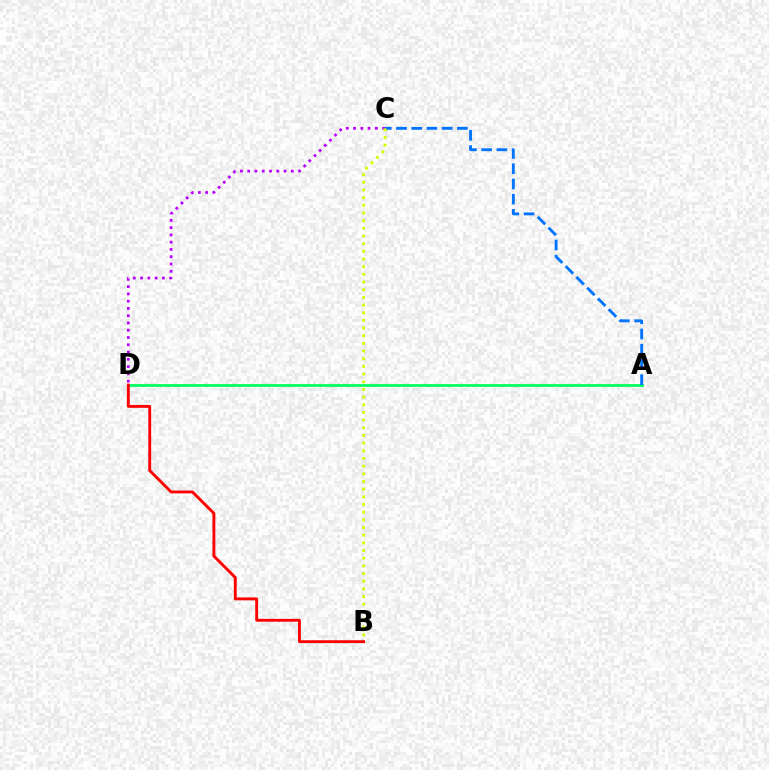{('C', 'D'): [{'color': '#b900ff', 'line_style': 'dotted', 'thickness': 1.98}], ('A', 'D'): [{'color': '#00ff5c', 'line_style': 'solid', 'thickness': 1.96}], ('A', 'C'): [{'color': '#0074ff', 'line_style': 'dashed', 'thickness': 2.07}], ('B', 'C'): [{'color': '#d1ff00', 'line_style': 'dotted', 'thickness': 2.08}], ('B', 'D'): [{'color': '#ff0000', 'line_style': 'solid', 'thickness': 2.08}]}